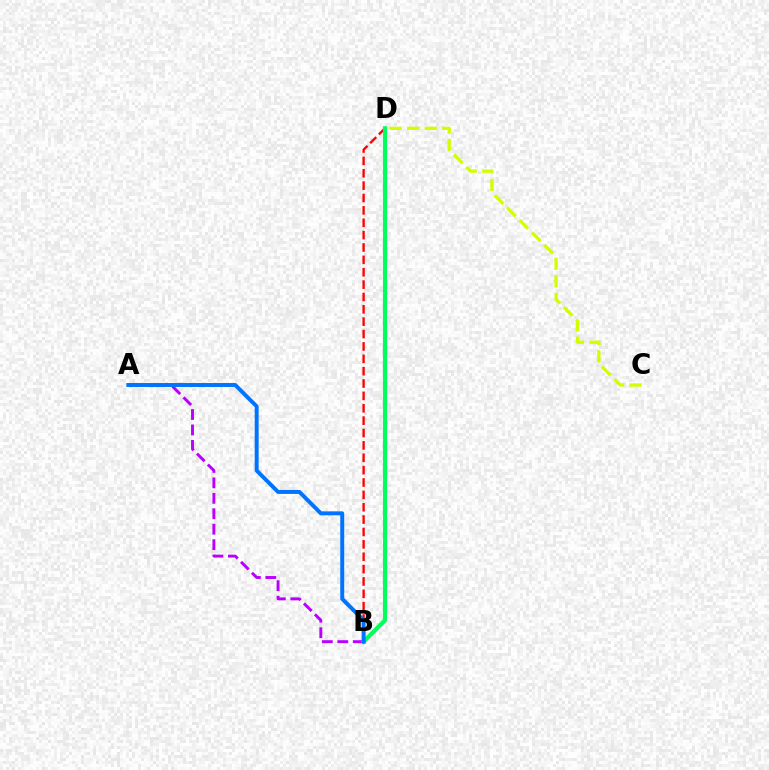{('A', 'B'): [{'color': '#b900ff', 'line_style': 'dashed', 'thickness': 2.1}, {'color': '#0074ff', 'line_style': 'solid', 'thickness': 2.85}], ('B', 'D'): [{'color': '#ff0000', 'line_style': 'dashed', 'thickness': 1.68}, {'color': '#00ff5c', 'line_style': 'solid', 'thickness': 2.97}], ('C', 'D'): [{'color': '#d1ff00', 'line_style': 'dashed', 'thickness': 2.39}]}